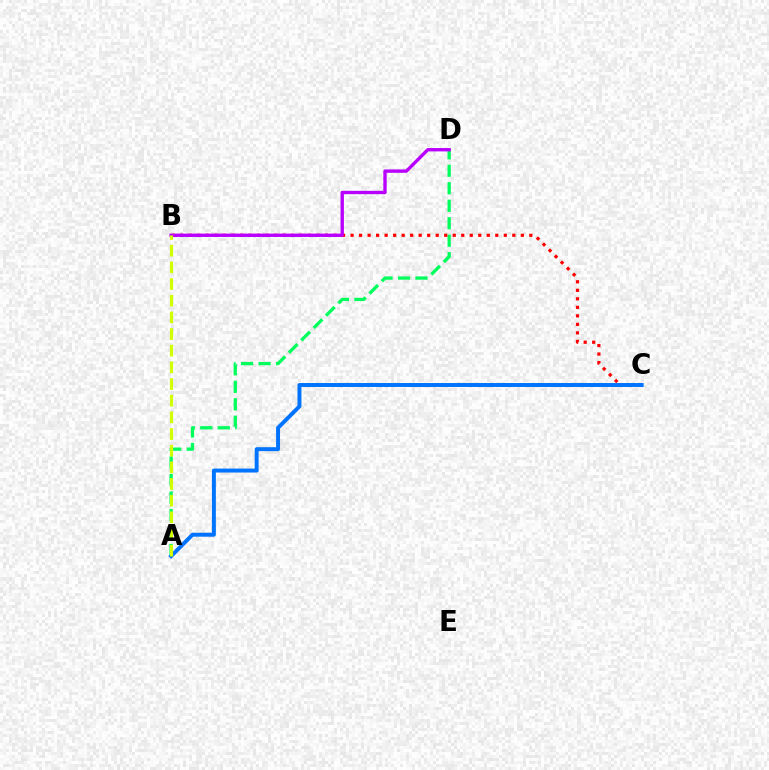{('A', 'D'): [{'color': '#00ff5c', 'line_style': 'dashed', 'thickness': 2.38}], ('B', 'C'): [{'color': '#ff0000', 'line_style': 'dotted', 'thickness': 2.31}], ('A', 'C'): [{'color': '#0074ff', 'line_style': 'solid', 'thickness': 2.84}], ('B', 'D'): [{'color': '#b900ff', 'line_style': 'solid', 'thickness': 2.42}], ('A', 'B'): [{'color': '#d1ff00', 'line_style': 'dashed', 'thickness': 2.26}]}